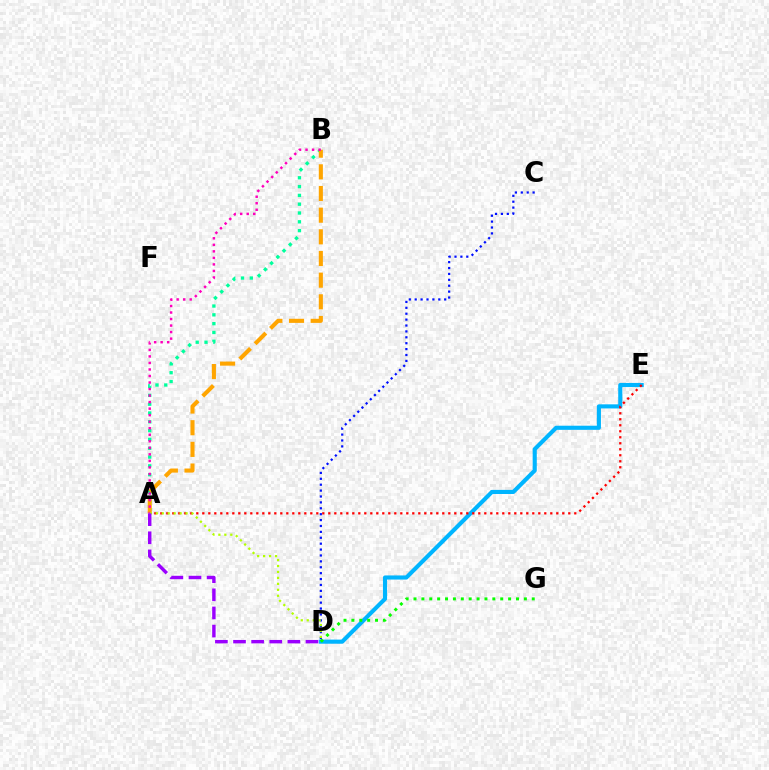{('D', 'E'): [{'color': '#00b5ff', 'line_style': 'solid', 'thickness': 2.96}], ('A', 'B'): [{'color': '#00ff9d', 'line_style': 'dotted', 'thickness': 2.39}, {'color': '#ffa500', 'line_style': 'dashed', 'thickness': 2.94}, {'color': '#ff00bd', 'line_style': 'dotted', 'thickness': 1.77}], ('A', 'E'): [{'color': '#ff0000', 'line_style': 'dotted', 'thickness': 1.63}], ('D', 'G'): [{'color': '#08ff00', 'line_style': 'dotted', 'thickness': 2.14}], ('C', 'D'): [{'color': '#0010ff', 'line_style': 'dotted', 'thickness': 1.6}], ('A', 'D'): [{'color': '#b3ff00', 'line_style': 'dotted', 'thickness': 1.62}, {'color': '#9b00ff', 'line_style': 'dashed', 'thickness': 2.46}]}